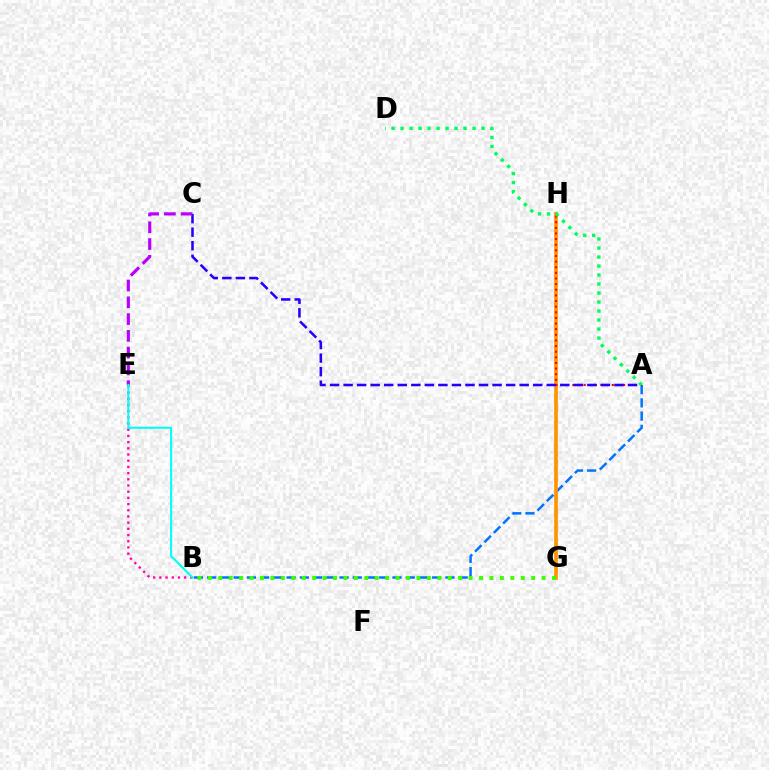{('A', 'B'): [{'color': '#0074ff', 'line_style': 'dashed', 'thickness': 1.8}], ('G', 'H'): [{'color': '#d1ff00', 'line_style': 'dashed', 'thickness': 1.73}, {'color': '#ff9400', 'line_style': 'solid', 'thickness': 2.65}], ('B', 'E'): [{'color': '#ff00ac', 'line_style': 'dotted', 'thickness': 1.68}, {'color': '#00fff6', 'line_style': 'solid', 'thickness': 1.51}], ('A', 'H'): [{'color': '#ff0000', 'line_style': 'dotted', 'thickness': 1.53}], ('A', 'C'): [{'color': '#2500ff', 'line_style': 'dashed', 'thickness': 1.84}], ('C', 'E'): [{'color': '#b900ff', 'line_style': 'dashed', 'thickness': 2.28}], ('B', 'G'): [{'color': '#3dff00', 'line_style': 'dotted', 'thickness': 2.83}], ('A', 'D'): [{'color': '#00ff5c', 'line_style': 'dotted', 'thickness': 2.44}]}